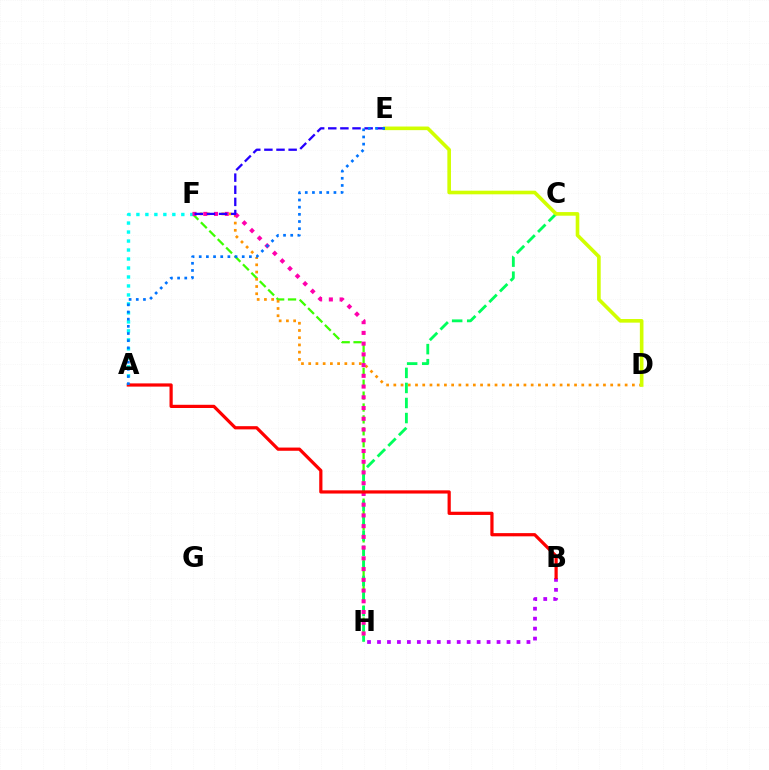{('B', 'H'): [{'color': '#b900ff', 'line_style': 'dotted', 'thickness': 2.71}], ('F', 'H'): [{'color': '#3dff00', 'line_style': 'dashed', 'thickness': 1.62}, {'color': '#ff00ac', 'line_style': 'dotted', 'thickness': 2.92}], ('D', 'F'): [{'color': '#ff9400', 'line_style': 'dotted', 'thickness': 1.96}], ('C', 'H'): [{'color': '#00ff5c', 'line_style': 'dashed', 'thickness': 2.04}], ('A', 'F'): [{'color': '#00fff6', 'line_style': 'dotted', 'thickness': 2.44}], ('D', 'E'): [{'color': '#d1ff00', 'line_style': 'solid', 'thickness': 2.61}], ('E', 'F'): [{'color': '#2500ff', 'line_style': 'dashed', 'thickness': 1.65}], ('A', 'B'): [{'color': '#ff0000', 'line_style': 'solid', 'thickness': 2.31}], ('A', 'E'): [{'color': '#0074ff', 'line_style': 'dotted', 'thickness': 1.95}]}